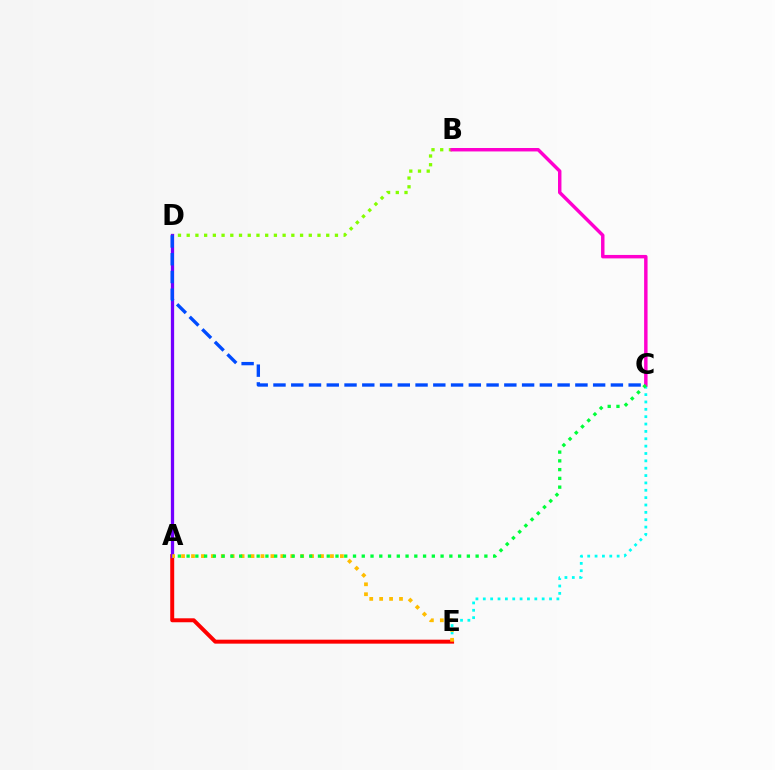{('C', 'E'): [{'color': '#00fff6', 'line_style': 'dotted', 'thickness': 2.0}], ('A', 'E'): [{'color': '#ff0000', 'line_style': 'solid', 'thickness': 2.85}, {'color': '#ffbd00', 'line_style': 'dotted', 'thickness': 2.7}], ('A', 'D'): [{'color': '#7200ff', 'line_style': 'solid', 'thickness': 2.36}], ('B', 'D'): [{'color': '#84ff00', 'line_style': 'dotted', 'thickness': 2.37}], ('C', 'D'): [{'color': '#004bff', 'line_style': 'dashed', 'thickness': 2.41}], ('B', 'C'): [{'color': '#ff00cf', 'line_style': 'solid', 'thickness': 2.48}], ('A', 'C'): [{'color': '#00ff39', 'line_style': 'dotted', 'thickness': 2.38}]}